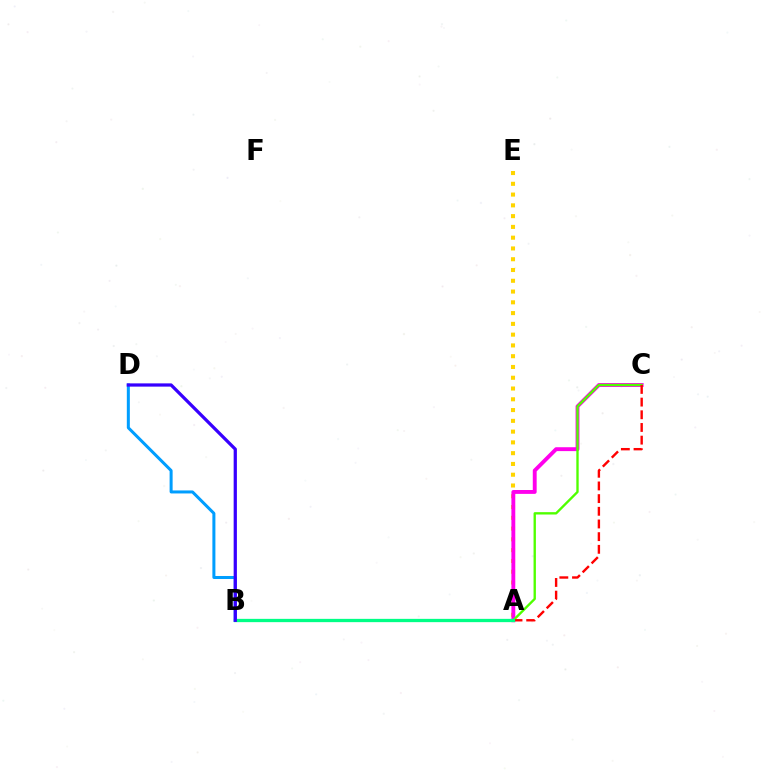{('B', 'D'): [{'color': '#009eff', 'line_style': 'solid', 'thickness': 2.17}, {'color': '#3700ff', 'line_style': 'solid', 'thickness': 2.33}], ('A', 'E'): [{'color': '#ffd500', 'line_style': 'dotted', 'thickness': 2.93}], ('A', 'C'): [{'color': '#ff00ed', 'line_style': 'solid', 'thickness': 2.79}, {'color': '#4fff00', 'line_style': 'solid', 'thickness': 1.7}, {'color': '#ff0000', 'line_style': 'dashed', 'thickness': 1.72}], ('A', 'B'): [{'color': '#00ff86', 'line_style': 'solid', 'thickness': 2.37}]}